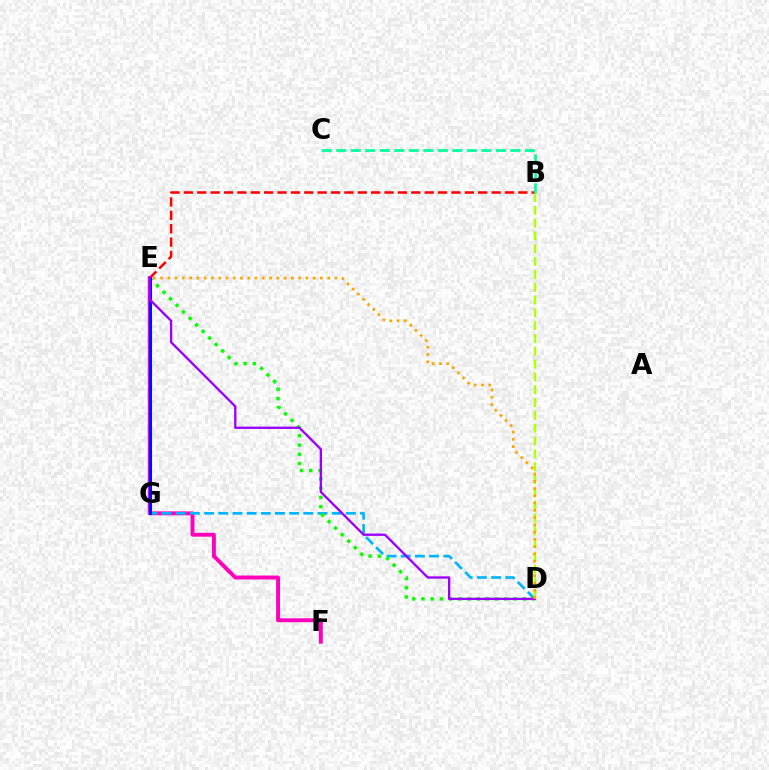{('B', 'D'): [{'color': '#b3ff00', 'line_style': 'dashed', 'thickness': 1.74}], ('B', 'E'): [{'color': '#ff0000', 'line_style': 'dashed', 'thickness': 1.82}], ('E', 'F'): [{'color': '#ff00bd', 'line_style': 'solid', 'thickness': 2.82}], ('D', 'G'): [{'color': '#00b5ff', 'line_style': 'dashed', 'thickness': 1.93}], ('D', 'E'): [{'color': '#08ff00', 'line_style': 'dotted', 'thickness': 2.51}, {'color': '#9b00ff', 'line_style': 'solid', 'thickness': 1.67}, {'color': '#ffa500', 'line_style': 'dotted', 'thickness': 1.97}], ('E', 'G'): [{'color': '#0010ff', 'line_style': 'solid', 'thickness': 2.19}], ('B', 'C'): [{'color': '#00ff9d', 'line_style': 'dashed', 'thickness': 1.97}]}